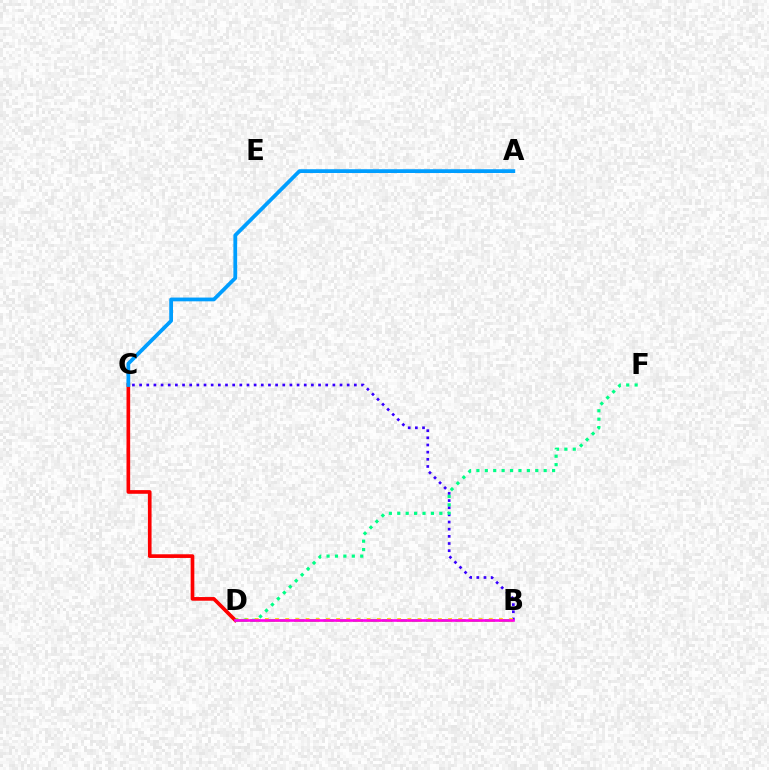{('B', 'C'): [{'color': '#3700ff', 'line_style': 'dotted', 'thickness': 1.94}], ('B', 'D'): [{'color': '#4fff00', 'line_style': 'dashed', 'thickness': 1.99}, {'color': '#ffd500', 'line_style': 'dotted', 'thickness': 2.76}, {'color': '#ff00ed', 'line_style': 'solid', 'thickness': 1.9}], ('C', 'D'): [{'color': '#ff0000', 'line_style': 'solid', 'thickness': 2.64}], ('D', 'F'): [{'color': '#00ff86', 'line_style': 'dotted', 'thickness': 2.29}], ('A', 'C'): [{'color': '#009eff', 'line_style': 'solid', 'thickness': 2.71}]}